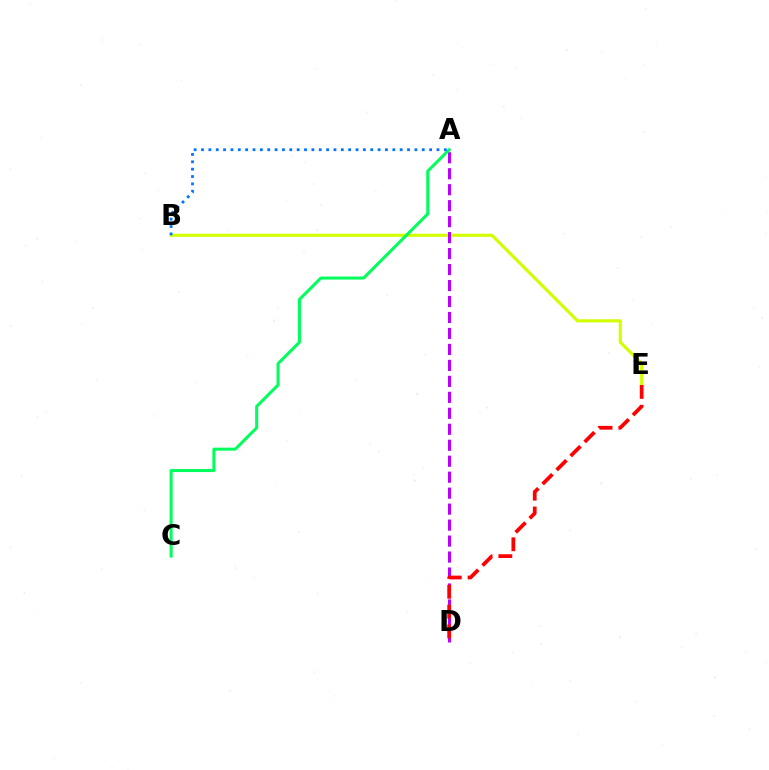{('B', 'E'): [{'color': '#d1ff00', 'line_style': 'solid', 'thickness': 2.24}], ('A', 'D'): [{'color': '#b900ff', 'line_style': 'dashed', 'thickness': 2.17}], ('A', 'C'): [{'color': '#00ff5c', 'line_style': 'solid', 'thickness': 2.18}], ('A', 'B'): [{'color': '#0074ff', 'line_style': 'dotted', 'thickness': 2.0}], ('D', 'E'): [{'color': '#ff0000', 'line_style': 'dashed', 'thickness': 2.69}]}